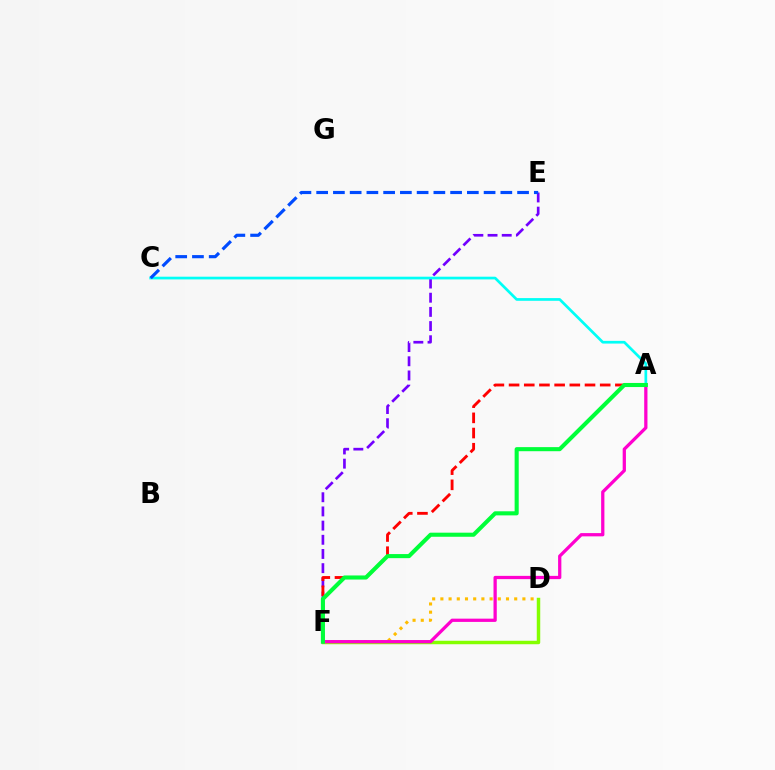{('E', 'F'): [{'color': '#7200ff', 'line_style': 'dashed', 'thickness': 1.93}], ('A', 'F'): [{'color': '#ff0000', 'line_style': 'dashed', 'thickness': 2.06}, {'color': '#ff00cf', 'line_style': 'solid', 'thickness': 2.35}, {'color': '#00ff39', 'line_style': 'solid', 'thickness': 2.94}], ('D', 'F'): [{'color': '#84ff00', 'line_style': 'solid', 'thickness': 2.49}, {'color': '#ffbd00', 'line_style': 'dotted', 'thickness': 2.23}], ('A', 'C'): [{'color': '#00fff6', 'line_style': 'solid', 'thickness': 1.95}], ('C', 'E'): [{'color': '#004bff', 'line_style': 'dashed', 'thickness': 2.27}]}